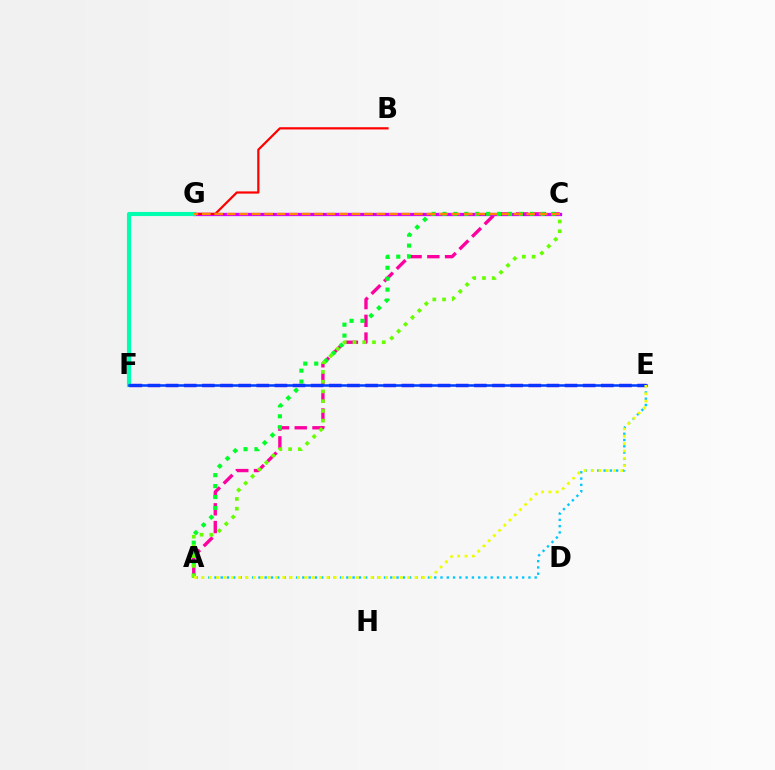{('A', 'C'): [{'color': '#ff00a0', 'line_style': 'dashed', 'thickness': 2.41}, {'color': '#00ff27', 'line_style': 'dotted', 'thickness': 2.97}, {'color': '#66ff00', 'line_style': 'dotted', 'thickness': 2.65}], ('C', 'G'): [{'color': '#d600ff', 'line_style': 'solid', 'thickness': 2.36}, {'color': '#ff8800', 'line_style': 'dashed', 'thickness': 1.7}], ('B', 'G'): [{'color': '#ff0000', 'line_style': 'solid', 'thickness': 1.6}], ('F', 'G'): [{'color': '#00ffaf', 'line_style': 'solid', 'thickness': 2.96}], ('E', 'F'): [{'color': '#4f00ff', 'line_style': 'dashed', 'thickness': 2.46}, {'color': '#003fff', 'line_style': 'solid', 'thickness': 1.84}], ('A', 'E'): [{'color': '#00c7ff', 'line_style': 'dotted', 'thickness': 1.71}, {'color': '#eeff00', 'line_style': 'dotted', 'thickness': 2.0}]}